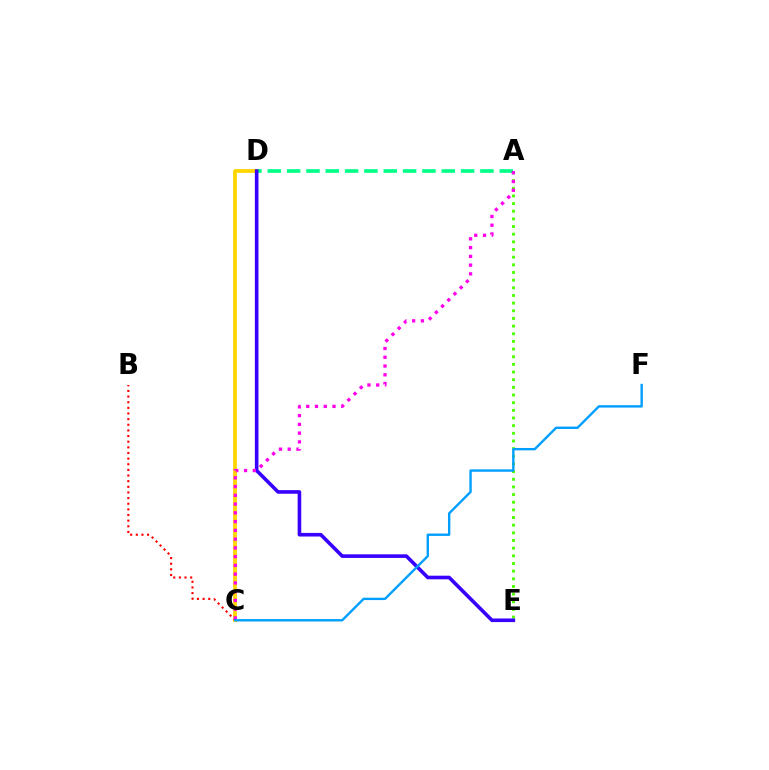{('C', 'D'): [{'color': '#ffd500', 'line_style': 'solid', 'thickness': 2.7}], ('A', 'D'): [{'color': '#00ff86', 'line_style': 'dashed', 'thickness': 2.63}], ('A', 'E'): [{'color': '#4fff00', 'line_style': 'dotted', 'thickness': 2.08}], ('D', 'E'): [{'color': '#3700ff', 'line_style': 'solid', 'thickness': 2.6}], ('B', 'C'): [{'color': '#ff0000', 'line_style': 'dotted', 'thickness': 1.53}], ('A', 'C'): [{'color': '#ff00ed', 'line_style': 'dotted', 'thickness': 2.38}], ('C', 'F'): [{'color': '#009eff', 'line_style': 'solid', 'thickness': 1.71}]}